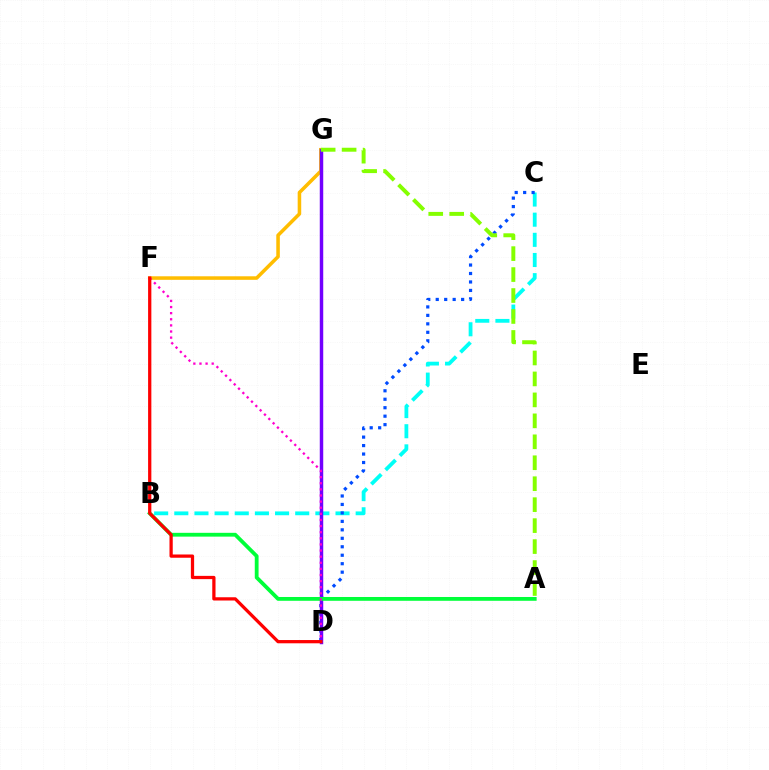{('B', 'C'): [{'color': '#00fff6', 'line_style': 'dashed', 'thickness': 2.74}], ('F', 'G'): [{'color': '#ffbd00', 'line_style': 'solid', 'thickness': 2.55}], ('C', 'D'): [{'color': '#004bff', 'line_style': 'dotted', 'thickness': 2.3}], ('D', 'G'): [{'color': '#7200ff', 'line_style': 'solid', 'thickness': 2.49}], ('A', 'B'): [{'color': '#00ff39', 'line_style': 'solid', 'thickness': 2.74}], ('A', 'G'): [{'color': '#84ff00', 'line_style': 'dashed', 'thickness': 2.85}], ('D', 'F'): [{'color': '#ff00cf', 'line_style': 'dotted', 'thickness': 1.66}, {'color': '#ff0000', 'line_style': 'solid', 'thickness': 2.34}]}